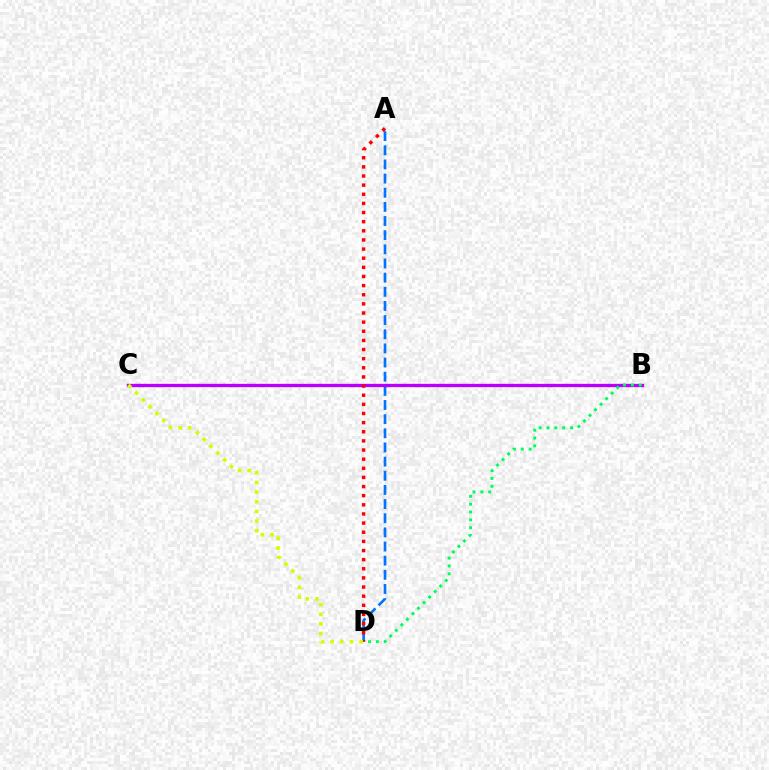{('A', 'D'): [{'color': '#0074ff', 'line_style': 'dashed', 'thickness': 1.92}, {'color': '#ff0000', 'line_style': 'dotted', 'thickness': 2.48}], ('B', 'C'): [{'color': '#b900ff', 'line_style': 'solid', 'thickness': 2.38}], ('C', 'D'): [{'color': '#d1ff00', 'line_style': 'dotted', 'thickness': 2.62}], ('B', 'D'): [{'color': '#00ff5c', 'line_style': 'dotted', 'thickness': 2.13}]}